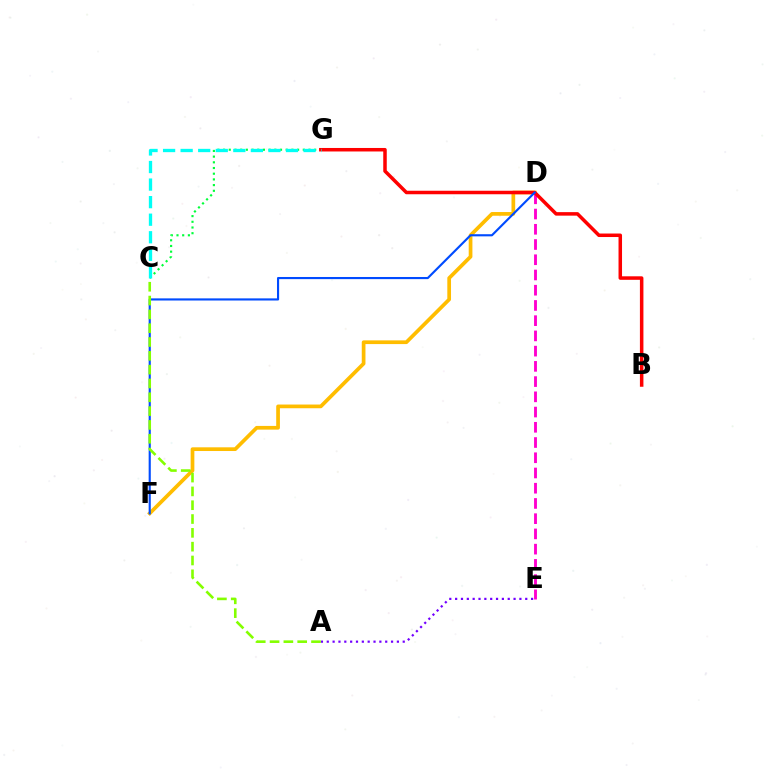{('C', 'G'): [{'color': '#00ff39', 'line_style': 'dotted', 'thickness': 1.55}, {'color': '#00fff6', 'line_style': 'dashed', 'thickness': 2.39}], ('D', 'F'): [{'color': '#ffbd00', 'line_style': 'solid', 'thickness': 2.67}, {'color': '#004bff', 'line_style': 'solid', 'thickness': 1.54}], ('D', 'E'): [{'color': '#ff00cf', 'line_style': 'dashed', 'thickness': 2.07}], ('A', 'E'): [{'color': '#7200ff', 'line_style': 'dotted', 'thickness': 1.59}], ('B', 'G'): [{'color': '#ff0000', 'line_style': 'solid', 'thickness': 2.53}], ('A', 'C'): [{'color': '#84ff00', 'line_style': 'dashed', 'thickness': 1.88}]}